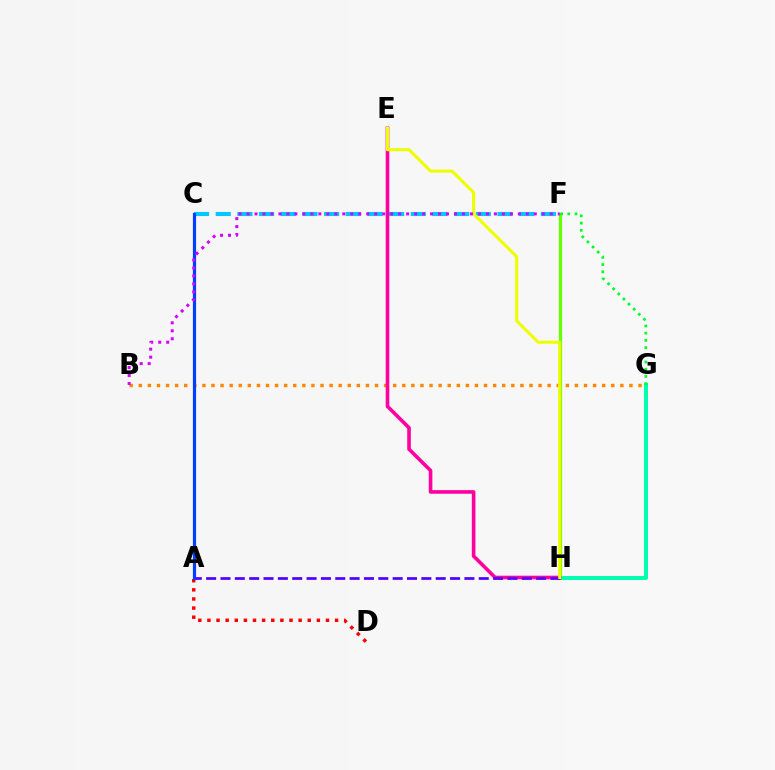{('F', 'H'): [{'color': '#66ff00', 'line_style': 'solid', 'thickness': 2.31}], ('C', 'F'): [{'color': '#00c7ff', 'line_style': 'dashed', 'thickness': 2.94}], ('B', 'G'): [{'color': '#ff8800', 'line_style': 'dotted', 'thickness': 2.47}], ('G', 'H'): [{'color': '#00ffaf', 'line_style': 'solid', 'thickness': 2.85}], ('E', 'H'): [{'color': '#ff00a0', 'line_style': 'solid', 'thickness': 2.6}, {'color': '#eeff00', 'line_style': 'solid', 'thickness': 2.22}], ('A', 'H'): [{'color': '#4f00ff', 'line_style': 'dashed', 'thickness': 1.95}], ('A', 'D'): [{'color': '#ff0000', 'line_style': 'dotted', 'thickness': 2.48}], ('F', 'G'): [{'color': '#00ff27', 'line_style': 'dotted', 'thickness': 1.96}], ('A', 'C'): [{'color': '#003fff', 'line_style': 'solid', 'thickness': 2.29}], ('B', 'F'): [{'color': '#d600ff', 'line_style': 'dotted', 'thickness': 2.17}]}